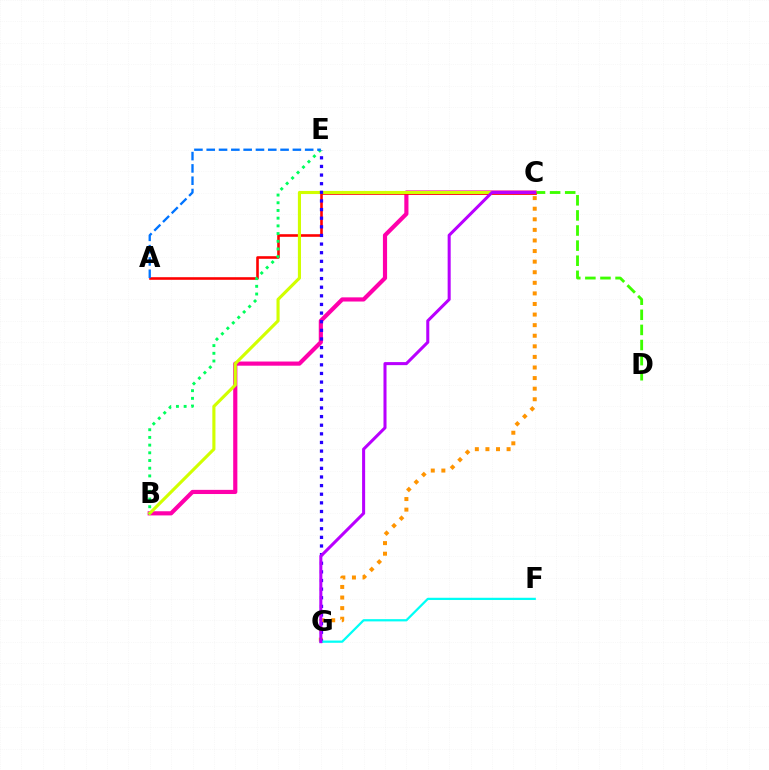{('B', 'C'): [{'color': '#ff00ac', 'line_style': 'solid', 'thickness': 3.0}, {'color': '#d1ff00', 'line_style': 'solid', 'thickness': 2.24}], ('C', 'D'): [{'color': '#3dff00', 'line_style': 'dashed', 'thickness': 2.05}], ('A', 'C'): [{'color': '#ff0000', 'line_style': 'solid', 'thickness': 1.87}], ('C', 'G'): [{'color': '#ff9400', 'line_style': 'dotted', 'thickness': 2.88}, {'color': '#b900ff', 'line_style': 'solid', 'thickness': 2.19}], ('E', 'G'): [{'color': '#2500ff', 'line_style': 'dotted', 'thickness': 2.34}], ('F', 'G'): [{'color': '#00fff6', 'line_style': 'solid', 'thickness': 1.61}], ('B', 'E'): [{'color': '#00ff5c', 'line_style': 'dotted', 'thickness': 2.09}], ('A', 'E'): [{'color': '#0074ff', 'line_style': 'dashed', 'thickness': 1.67}]}